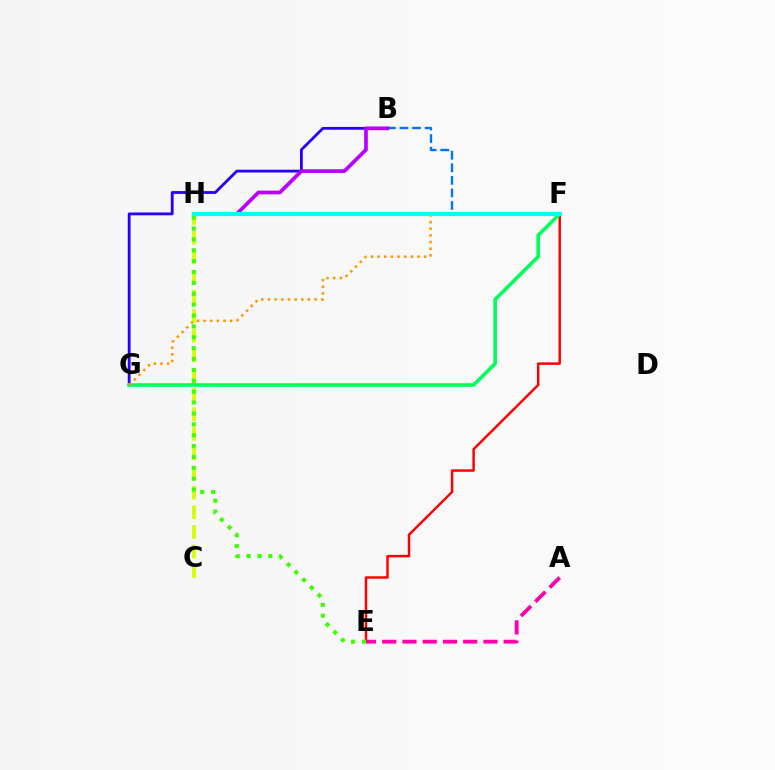{('B', 'F'): [{'color': '#0074ff', 'line_style': 'dashed', 'thickness': 1.71}], ('B', 'G'): [{'color': '#2500ff', 'line_style': 'solid', 'thickness': 2.02}], ('E', 'F'): [{'color': '#ff0000', 'line_style': 'solid', 'thickness': 1.77}], ('B', 'H'): [{'color': '#b900ff', 'line_style': 'solid', 'thickness': 2.66}], ('C', 'H'): [{'color': '#d1ff00', 'line_style': 'dashed', 'thickness': 2.66}], ('A', 'E'): [{'color': '#ff00ac', 'line_style': 'dashed', 'thickness': 2.75}], ('F', 'G'): [{'color': '#00ff5c', 'line_style': 'solid', 'thickness': 2.62}, {'color': '#ff9400', 'line_style': 'dotted', 'thickness': 1.81}], ('E', 'H'): [{'color': '#3dff00', 'line_style': 'dotted', 'thickness': 2.96}], ('F', 'H'): [{'color': '#00fff6', 'line_style': 'solid', 'thickness': 2.97}]}